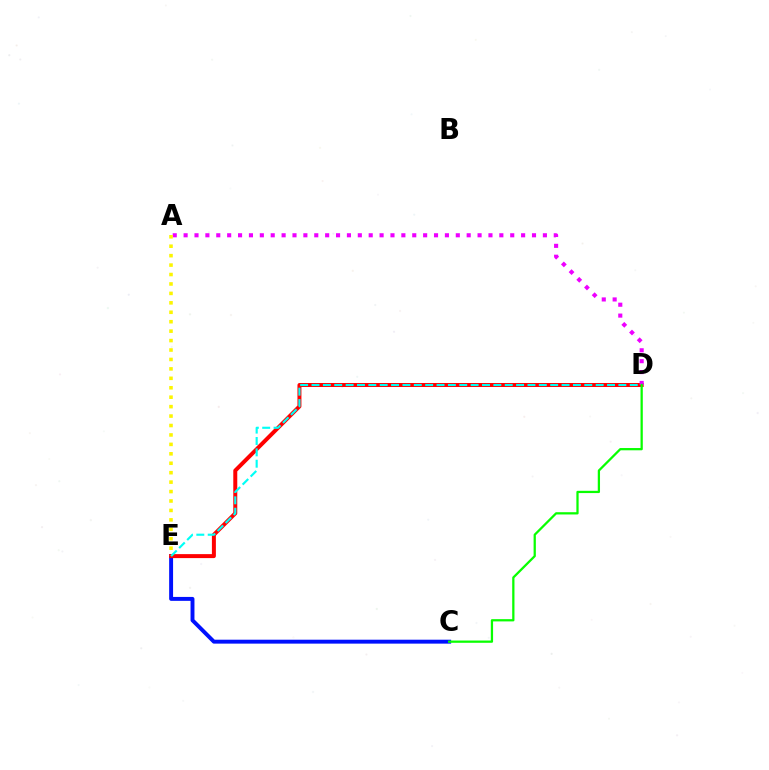{('C', 'E'): [{'color': '#0010ff', 'line_style': 'solid', 'thickness': 2.82}], ('D', 'E'): [{'color': '#ff0000', 'line_style': 'solid', 'thickness': 2.87}, {'color': '#00fff6', 'line_style': 'dashed', 'thickness': 1.54}], ('A', 'D'): [{'color': '#ee00ff', 'line_style': 'dotted', 'thickness': 2.96}], ('C', 'D'): [{'color': '#08ff00', 'line_style': 'solid', 'thickness': 1.63}], ('A', 'E'): [{'color': '#fcf500', 'line_style': 'dotted', 'thickness': 2.56}]}